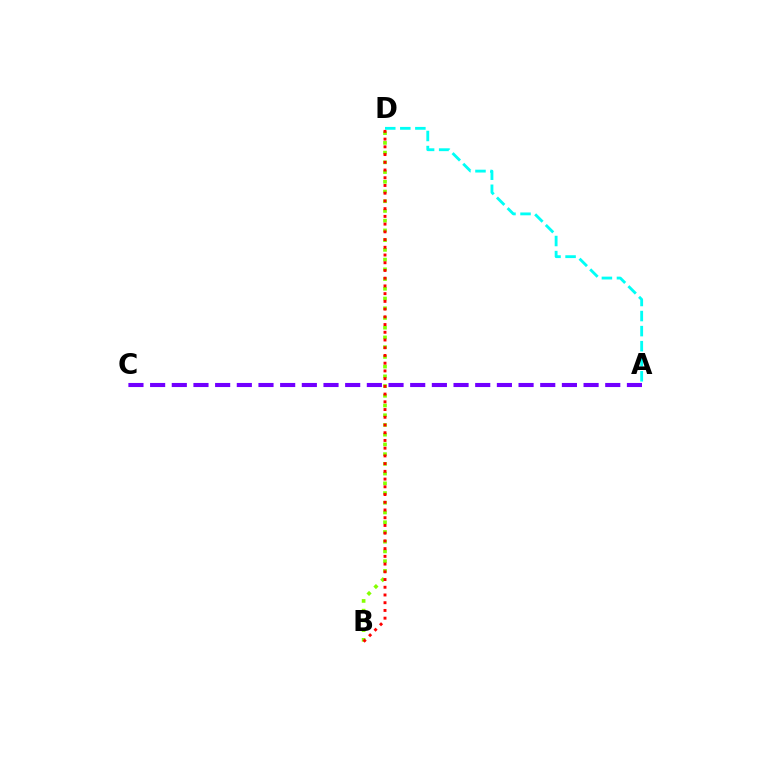{('B', 'D'): [{'color': '#84ff00', 'line_style': 'dotted', 'thickness': 2.64}, {'color': '#ff0000', 'line_style': 'dotted', 'thickness': 2.1}], ('A', 'D'): [{'color': '#00fff6', 'line_style': 'dashed', 'thickness': 2.05}], ('A', 'C'): [{'color': '#7200ff', 'line_style': 'dashed', 'thickness': 2.94}]}